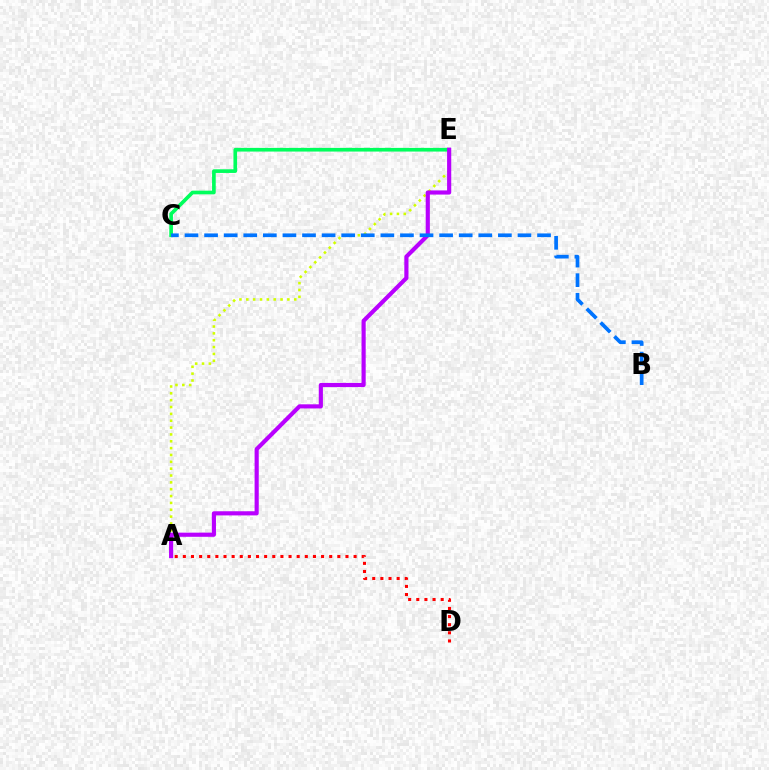{('C', 'E'): [{'color': '#00ff5c', 'line_style': 'solid', 'thickness': 2.64}], ('A', 'E'): [{'color': '#d1ff00', 'line_style': 'dotted', 'thickness': 1.86}, {'color': '#b900ff', 'line_style': 'solid', 'thickness': 2.99}], ('A', 'D'): [{'color': '#ff0000', 'line_style': 'dotted', 'thickness': 2.21}], ('B', 'C'): [{'color': '#0074ff', 'line_style': 'dashed', 'thickness': 2.66}]}